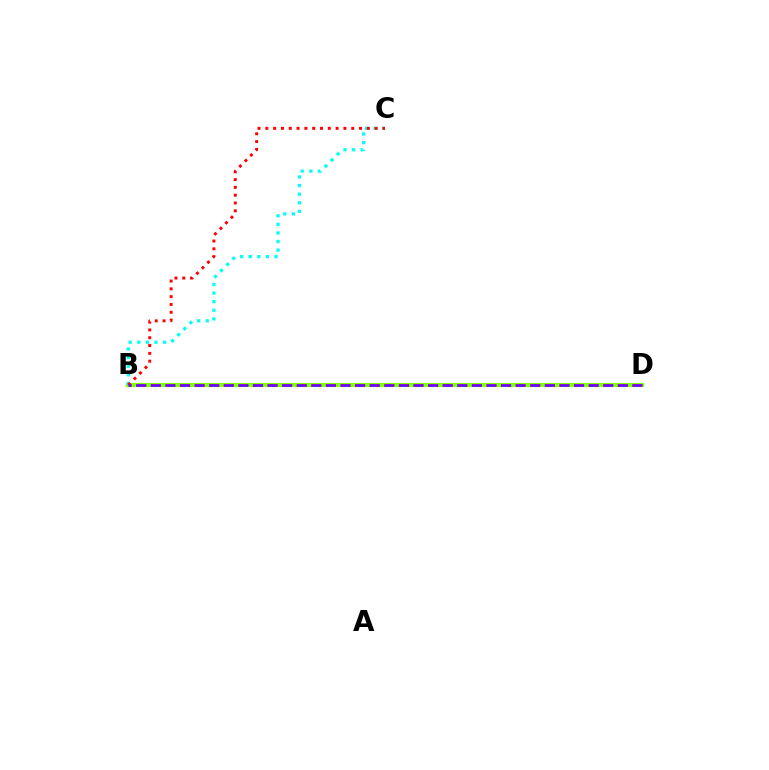{('B', 'D'): [{'color': '#84ff00', 'line_style': 'solid', 'thickness': 2.97}, {'color': '#7200ff', 'line_style': 'dashed', 'thickness': 1.98}], ('B', 'C'): [{'color': '#00fff6', 'line_style': 'dotted', 'thickness': 2.34}, {'color': '#ff0000', 'line_style': 'dotted', 'thickness': 2.12}]}